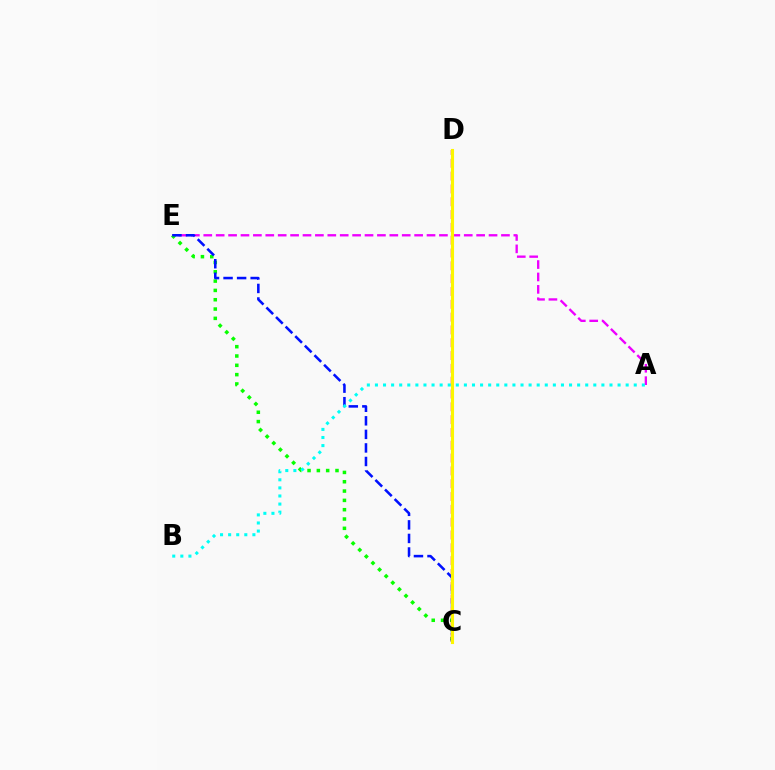{('A', 'E'): [{'color': '#ee00ff', 'line_style': 'dashed', 'thickness': 1.68}], ('C', 'E'): [{'color': '#08ff00', 'line_style': 'dotted', 'thickness': 2.53}, {'color': '#0010ff', 'line_style': 'dashed', 'thickness': 1.84}], ('C', 'D'): [{'color': '#ff0000', 'line_style': 'dashed', 'thickness': 1.74}, {'color': '#fcf500', 'line_style': 'solid', 'thickness': 2.23}], ('A', 'B'): [{'color': '#00fff6', 'line_style': 'dotted', 'thickness': 2.2}]}